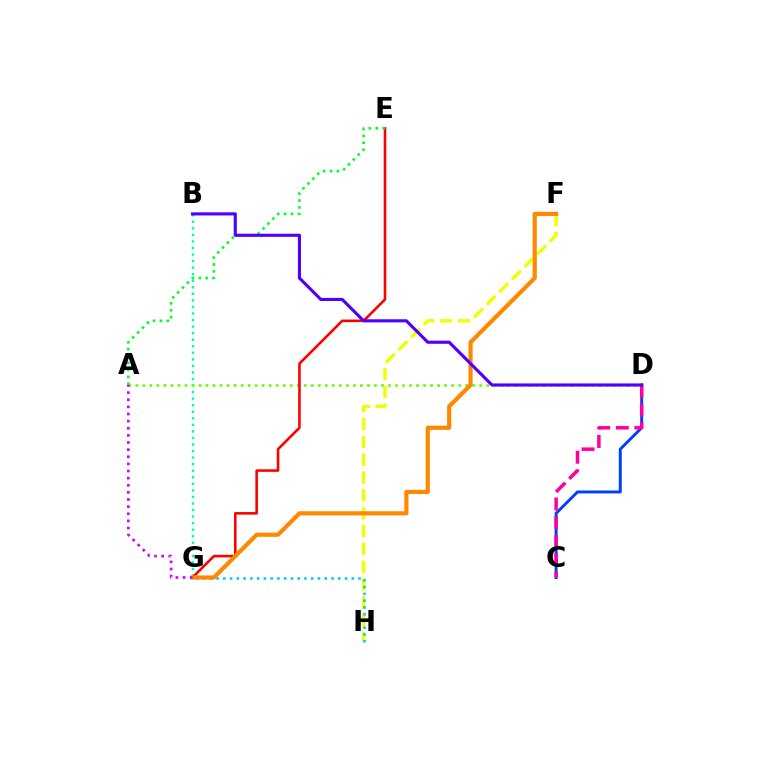{('F', 'H'): [{'color': '#eeff00', 'line_style': 'dashed', 'thickness': 2.42}], ('C', 'D'): [{'color': '#003fff', 'line_style': 'solid', 'thickness': 2.11}, {'color': '#ff00a0', 'line_style': 'dashed', 'thickness': 2.52}], ('B', 'G'): [{'color': '#00ffaf', 'line_style': 'dotted', 'thickness': 1.78}], ('A', 'D'): [{'color': '#66ff00', 'line_style': 'dotted', 'thickness': 1.91}], ('E', 'G'): [{'color': '#ff0000', 'line_style': 'solid', 'thickness': 1.86}], ('G', 'H'): [{'color': '#00c7ff', 'line_style': 'dotted', 'thickness': 1.84}], ('A', 'E'): [{'color': '#00ff27', 'line_style': 'dotted', 'thickness': 1.88}], ('F', 'G'): [{'color': '#ff8800', 'line_style': 'solid', 'thickness': 2.99}], ('A', 'G'): [{'color': '#d600ff', 'line_style': 'dotted', 'thickness': 1.94}], ('B', 'D'): [{'color': '#4f00ff', 'line_style': 'solid', 'thickness': 2.24}]}